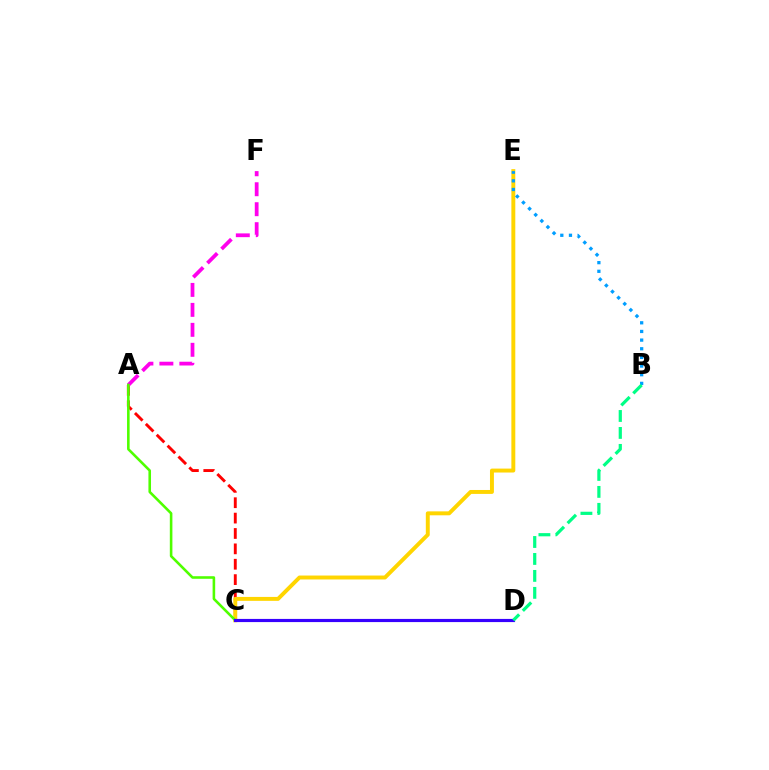{('A', 'C'): [{'color': '#ff0000', 'line_style': 'dashed', 'thickness': 2.09}, {'color': '#4fff00', 'line_style': 'solid', 'thickness': 1.86}], ('C', 'E'): [{'color': '#ffd500', 'line_style': 'solid', 'thickness': 2.83}], ('B', 'E'): [{'color': '#009eff', 'line_style': 'dotted', 'thickness': 2.35}], ('A', 'F'): [{'color': '#ff00ed', 'line_style': 'dashed', 'thickness': 2.71}], ('C', 'D'): [{'color': '#3700ff', 'line_style': 'solid', 'thickness': 2.28}], ('B', 'D'): [{'color': '#00ff86', 'line_style': 'dashed', 'thickness': 2.3}]}